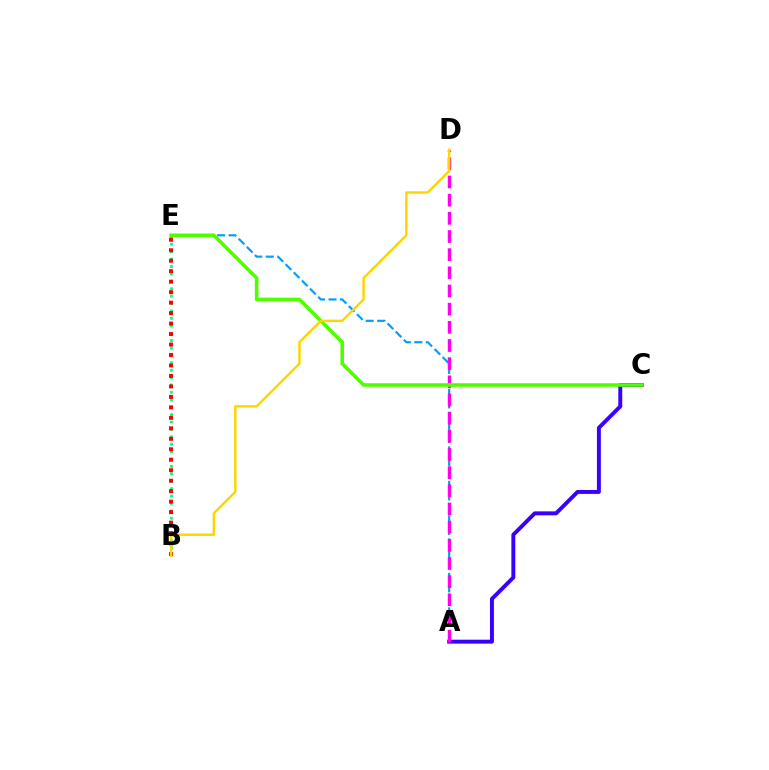{('B', 'E'): [{'color': '#00ff86', 'line_style': 'dotted', 'thickness': 2.01}, {'color': '#ff0000', 'line_style': 'dotted', 'thickness': 2.85}], ('A', 'C'): [{'color': '#3700ff', 'line_style': 'solid', 'thickness': 2.82}], ('A', 'E'): [{'color': '#009eff', 'line_style': 'dashed', 'thickness': 1.56}], ('A', 'D'): [{'color': '#ff00ed', 'line_style': 'dashed', 'thickness': 2.47}], ('C', 'E'): [{'color': '#4fff00', 'line_style': 'solid', 'thickness': 2.59}], ('B', 'D'): [{'color': '#ffd500', 'line_style': 'solid', 'thickness': 1.76}]}